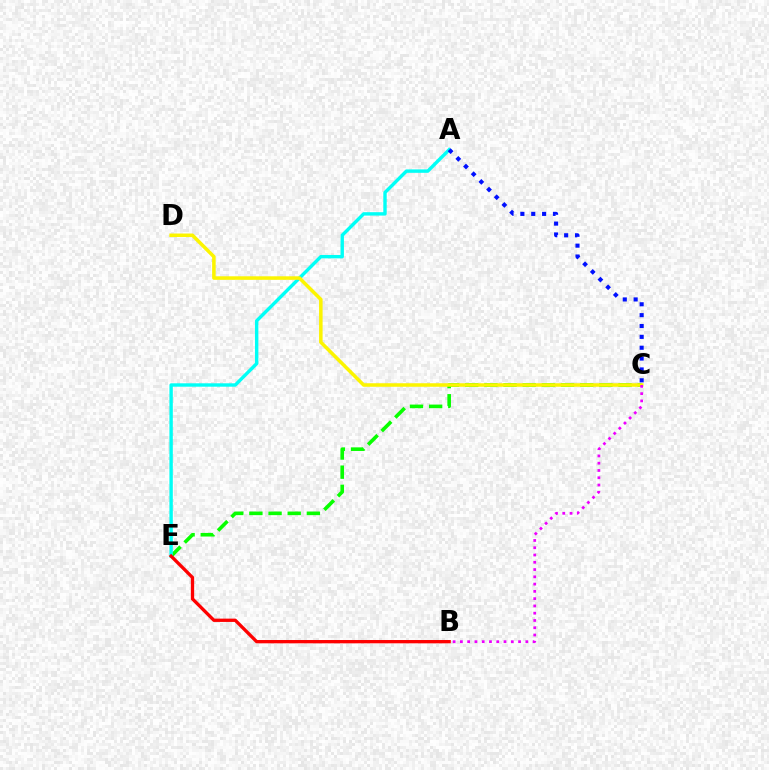{('C', 'E'): [{'color': '#08ff00', 'line_style': 'dashed', 'thickness': 2.6}], ('A', 'E'): [{'color': '#00fff6', 'line_style': 'solid', 'thickness': 2.45}], ('A', 'C'): [{'color': '#0010ff', 'line_style': 'dotted', 'thickness': 2.95}], ('C', 'D'): [{'color': '#fcf500', 'line_style': 'solid', 'thickness': 2.54}], ('B', 'E'): [{'color': '#ff0000', 'line_style': 'solid', 'thickness': 2.38}], ('B', 'C'): [{'color': '#ee00ff', 'line_style': 'dotted', 'thickness': 1.98}]}